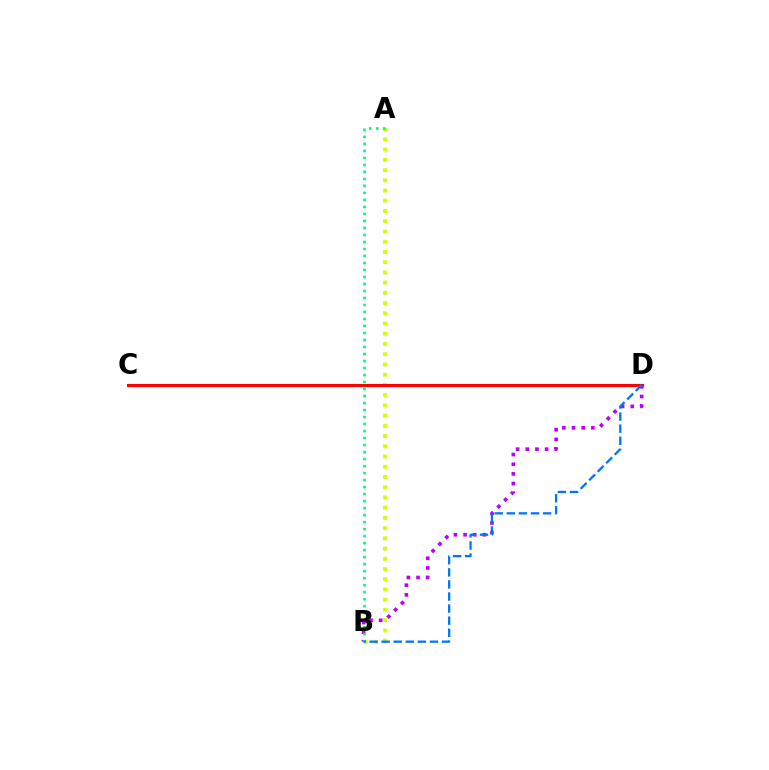{('A', 'B'): [{'color': '#d1ff00', 'line_style': 'dotted', 'thickness': 2.78}, {'color': '#00ff5c', 'line_style': 'dotted', 'thickness': 1.9}], ('C', 'D'): [{'color': '#ff0000', 'line_style': 'solid', 'thickness': 2.21}], ('B', 'D'): [{'color': '#b900ff', 'line_style': 'dotted', 'thickness': 2.62}, {'color': '#0074ff', 'line_style': 'dashed', 'thickness': 1.64}]}